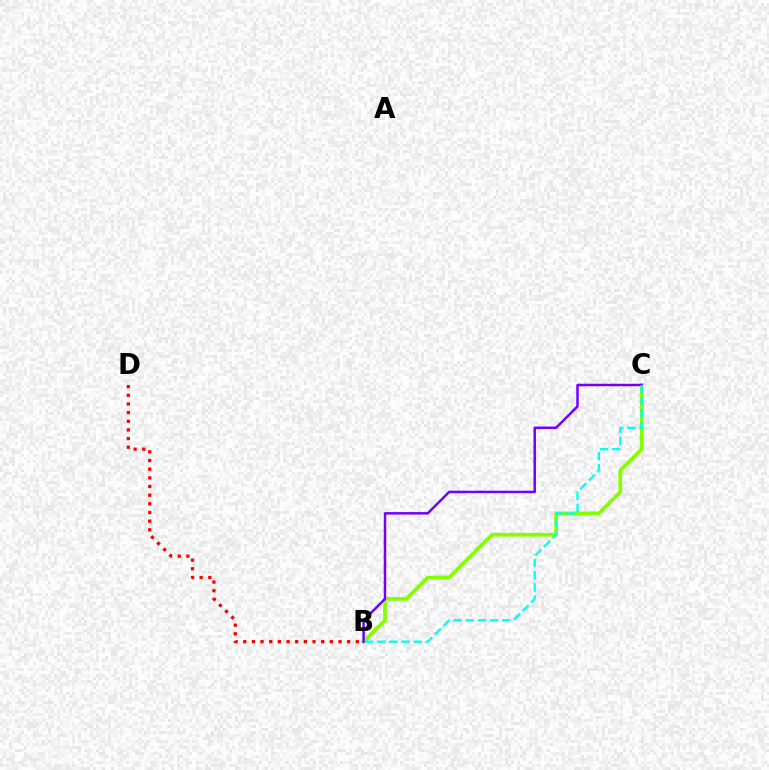{('B', 'D'): [{'color': '#ff0000', 'line_style': 'dotted', 'thickness': 2.35}], ('B', 'C'): [{'color': '#84ff00', 'line_style': 'solid', 'thickness': 2.65}, {'color': '#7200ff', 'line_style': 'solid', 'thickness': 1.8}, {'color': '#00fff6', 'line_style': 'dashed', 'thickness': 1.65}]}